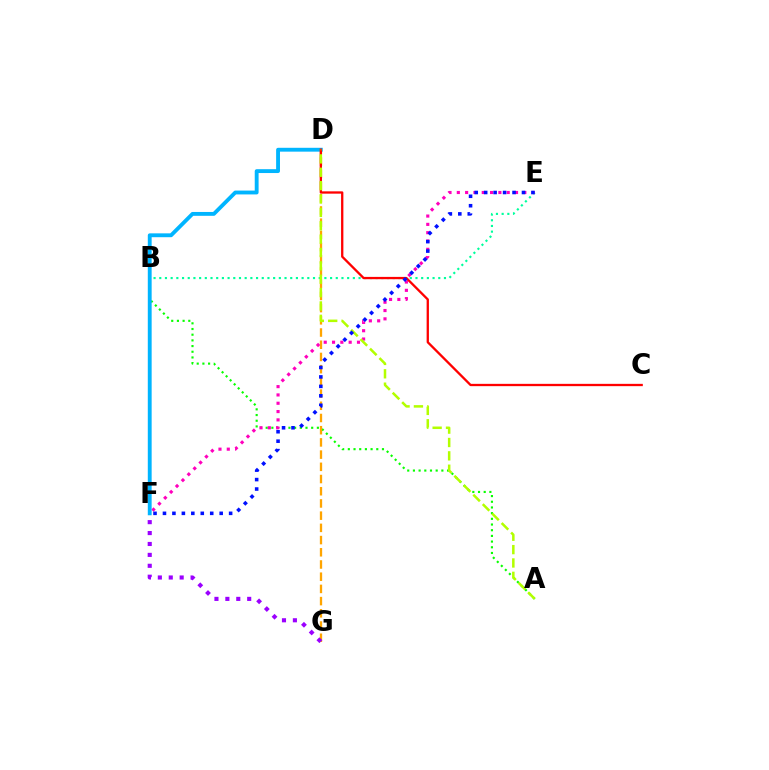{('A', 'B'): [{'color': '#08ff00', 'line_style': 'dotted', 'thickness': 1.55}], ('D', 'G'): [{'color': '#ffa500', 'line_style': 'dashed', 'thickness': 1.66}], ('B', 'E'): [{'color': '#00ff9d', 'line_style': 'dotted', 'thickness': 1.55}], ('F', 'G'): [{'color': '#9b00ff', 'line_style': 'dotted', 'thickness': 2.96}], ('E', 'F'): [{'color': '#ff00bd', 'line_style': 'dotted', 'thickness': 2.26}, {'color': '#0010ff', 'line_style': 'dotted', 'thickness': 2.57}], ('D', 'F'): [{'color': '#00b5ff', 'line_style': 'solid', 'thickness': 2.78}], ('C', 'D'): [{'color': '#ff0000', 'line_style': 'solid', 'thickness': 1.66}], ('A', 'D'): [{'color': '#b3ff00', 'line_style': 'dashed', 'thickness': 1.82}]}